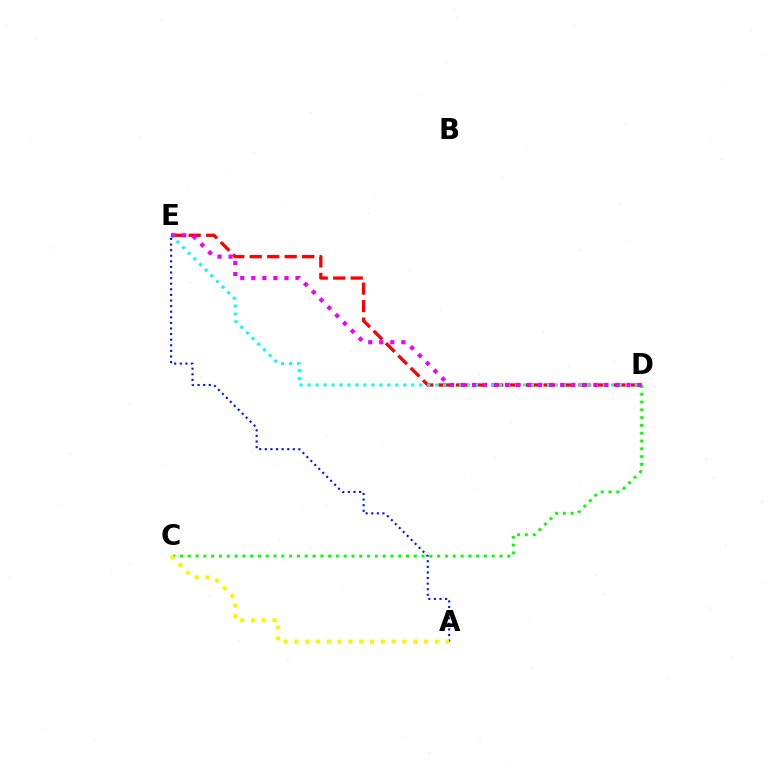{('D', 'E'): [{'color': '#ff0000', 'line_style': 'dashed', 'thickness': 2.37}, {'color': '#00fff6', 'line_style': 'dotted', 'thickness': 2.17}, {'color': '#ee00ff', 'line_style': 'dotted', 'thickness': 3.0}], ('C', 'D'): [{'color': '#08ff00', 'line_style': 'dotted', 'thickness': 2.12}], ('A', 'E'): [{'color': '#0010ff', 'line_style': 'dotted', 'thickness': 1.52}], ('A', 'C'): [{'color': '#fcf500', 'line_style': 'dotted', 'thickness': 2.94}]}